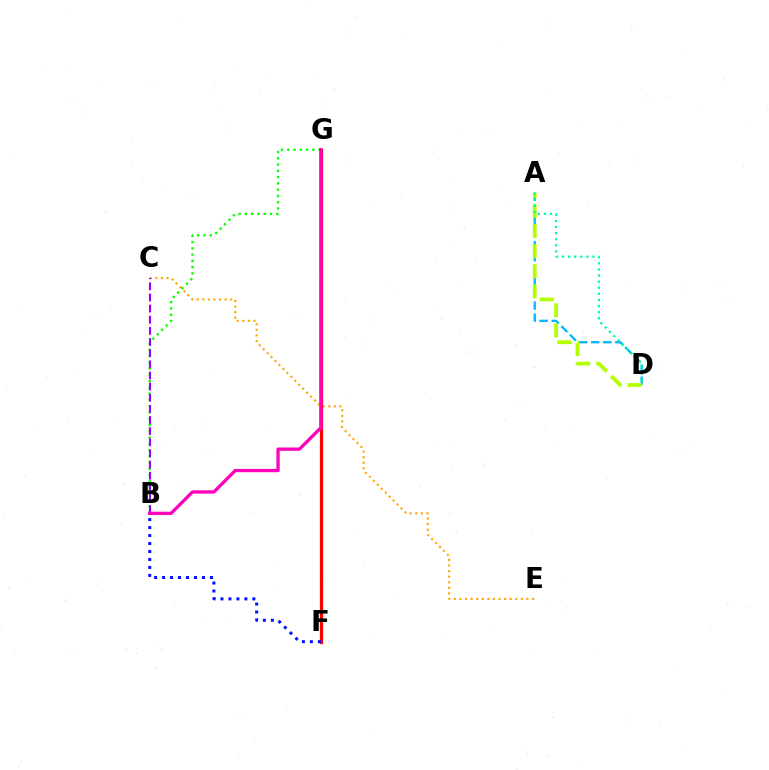{('C', 'E'): [{'color': '#ffa500', 'line_style': 'dotted', 'thickness': 1.52}], ('A', 'D'): [{'color': '#00b5ff', 'line_style': 'dashed', 'thickness': 1.64}, {'color': '#b3ff00', 'line_style': 'dashed', 'thickness': 2.73}, {'color': '#00ff9d', 'line_style': 'dotted', 'thickness': 1.65}], ('B', 'G'): [{'color': '#08ff00', 'line_style': 'dotted', 'thickness': 1.7}, {'color': '#ff00bd', 'line_style': 'solid', 'thickness': 2.37}], ('F', 'G'): [{'color': '#ff0000', 'line_style': 'solid', 'thickness': 2.33}], ('B', 'C'): [{'color': '#9b00ff', 'line_style': 'dashed', 'thickness': 1.51}], ('B', 'F'): [{'color': '#0010ff', 'line_style': 'dotted', 'thickness': 2.17}]}